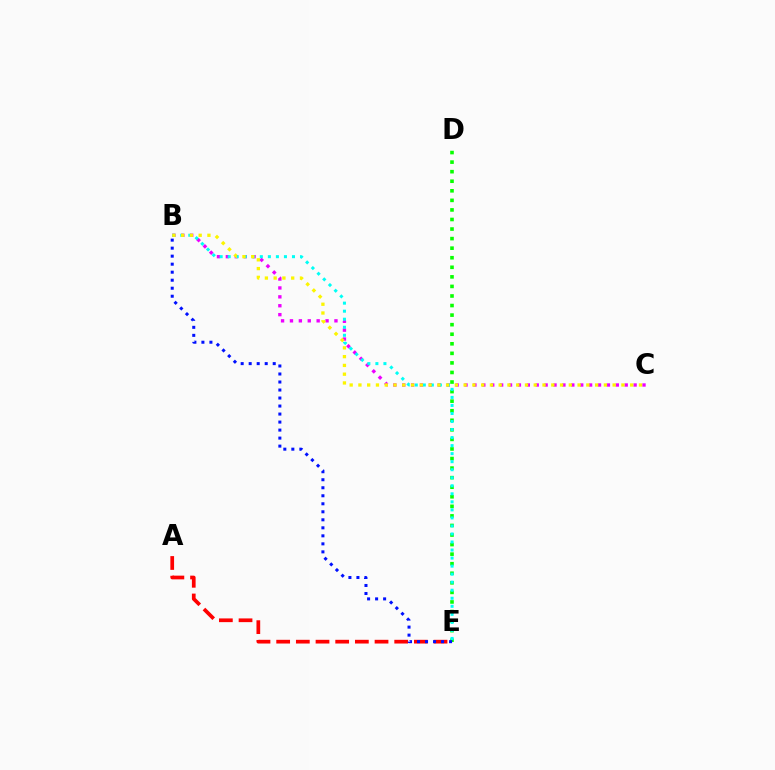{('B', 'C'): [{'color': '#ee00ff', 'line_style': 'dotted', 'thickness': 2.42}, {'color': '#fcf500', 'line_style': 'dotted', 'thickness': 2.38}], ('D', 'E'): [{'color': '#08ff00', 'line_style': 'dotted', 'thickness': 2.6}], ('B', 'E'): [{'color': '#00fff6', 'line_style': 'dotted', 'thickness': 2.18}, {'color': '#0010ff', 'line_style': 'dotted', 'thickness': 2.18}], ('A', 'E'): [{'color': '#ff0000', 'line_style': 'dashed', 'thickness': 2.67}]}